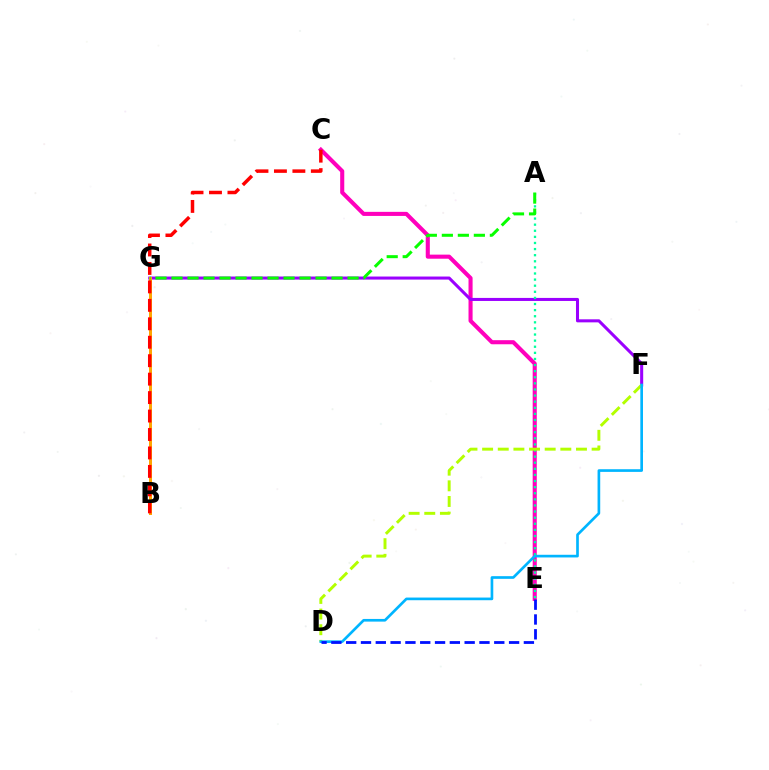{('C', 'E'): [{'color': '#ff00bd', 'line_style': 'solid', 'thickness': 2.94}], ('F', 'G'): [{'color': '#9b00ff', 'line_style': 'solid', 'thickness': 2.19}], ('A', 'E'): [{'color': '#00ff9d', 'line_style': 'dotted', 'thickness': 1.66}], ('B', 'G'): [{'color': '#ffa500', 'line_style': 'solid', 'thickness': 2.16}], ('D', 'F'): [{'color': '#b3ff00', 'line_style': 'dashed', 'thickness': 2.12}, {'color': '#00b5ff', 'line_style': 'solid', 'thickness': 1.92}], ('A', 'G'): [{'color': '#08ff00', 'line_style': 'dashed', 'thickness': 2.17}], ('B', 'C'): [{'color': '#ff0000', 'line_style': 'dashed', 'thickness': 2.51}], ('D', 'E'): [{'color': '#0010ff', 'line_style': 'dashed', 'thickness': 2.01}]}